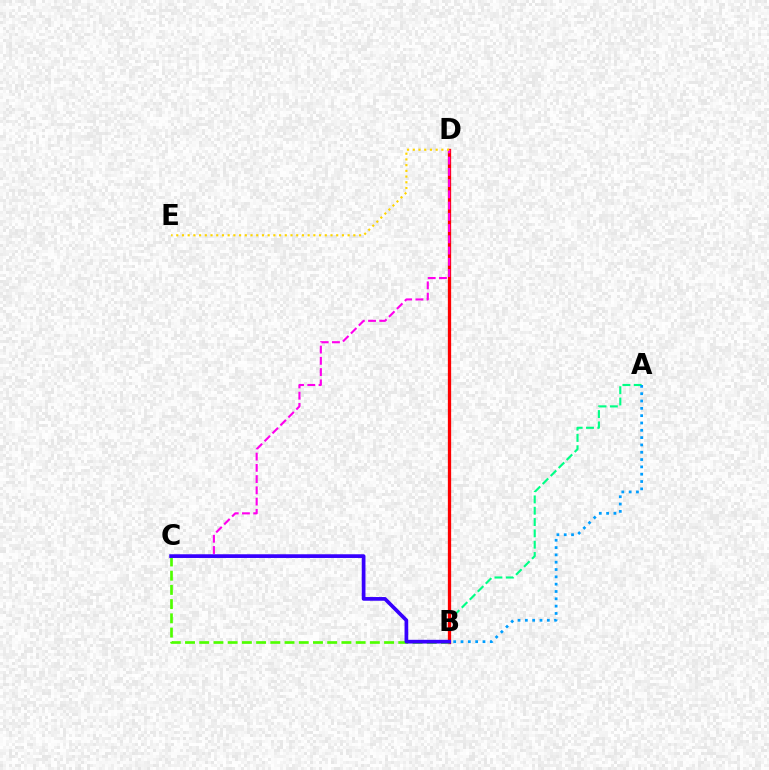{('A', 'B'): [{'color': '#00ff86', 'line_style': 'dashed', 'thickness': 1.54}, {'color': '#009eff', 'line_style': 'dotted', 'thickness': 1.99}], ('B', 'D'): [{'color': '#ff0000', 'line_style': 'solid', 'thickness': 2.36}], ('B', 'C'): [{'color': '#4fff00', 'line_style': 'dashed', 'thickness': 1.93}, {'color': '#3700ff', 'line_style': 'solid', 'thickness': 2.67}], ('C', 'D'): [{'color': '#ff00ed', 'line_style': 'dashed', 'thickness': 1.53}], ('D', 'E'): [{'color': '#ffd500', 'line_style': 'dotted', 'thickness': 1.55}]}